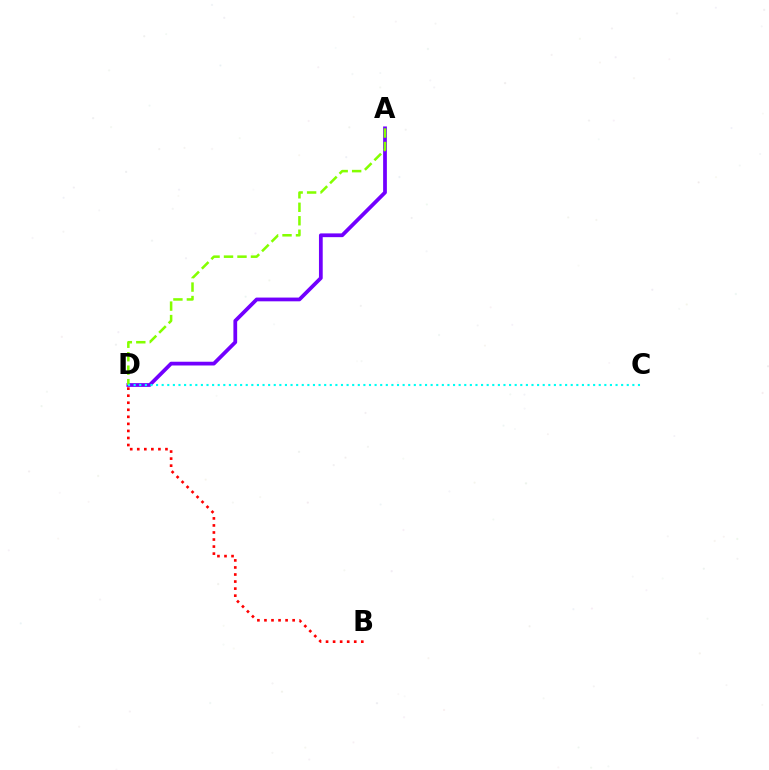{('A', 'D'): [{'color': '#7200ff', 'line_style': 'solid', 'thickness': 2.7}, {'color': '#84ff00', 'line_style': 'dashed', 'thickness': 1.83}], ('B', 'D'): [{'color': '#ff0000', 'line_style': 'dotted', 'thickness': 1.91}], ('C', 'D'): [{'color': '#00fff6', 'line_style': 'dotted', 'thickness': 1.52}]}